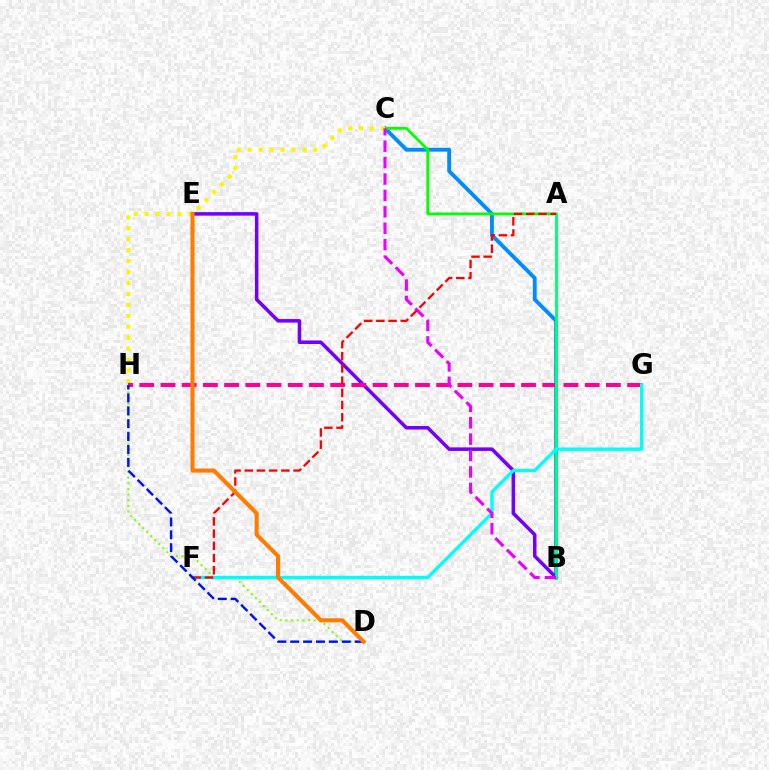{('B', 'C'): [{'color': '#008cff', 'line_style': 'solid', 'thickness': 2.77}, {'color': '#ee00ff', 'line_style': 'dashed', 'thickness': 2.23}], ('A', 'C'): [{'color': '#08ff00', 'line_style': 'solid', 'thickness': 2.04}], ('B', 'E'): [{'color': '#7200ff', 'line_style': 'solid', 'thickness': 2.54}], ('C', 'H'): [{'color': '#fcf500', 'line_style': 'dotted', 'thickness': 2.97}], ('D', 'H'): [{'color': '#84ff00', 'line_style': 'dotted', 'thickness': 1.54}, {'color': '#0010ff', 'line_style': 'dashed', 'thickness': 1.75}], ('G', 'H'): [{'color': '#ff0094', 'line_style': 'dashed', 'thickness': 2.88}], ('A', 'B'): [{'color': '#00ff74', 'line_style': 'solid', 'thickness': 2.08}], ('F', 'G'): [{'color': '#00fff6', 'line_style': 'solid', 'thickness': 2.41}], ('A', 'F'): [{'color': '#ff0000', 'line_style': 'dashed', 'thickness': 1.66}], ('D', 'E'): [{'color': '#ff7c00', 'line_style': 'solid', 'thickness': 2.95}]}